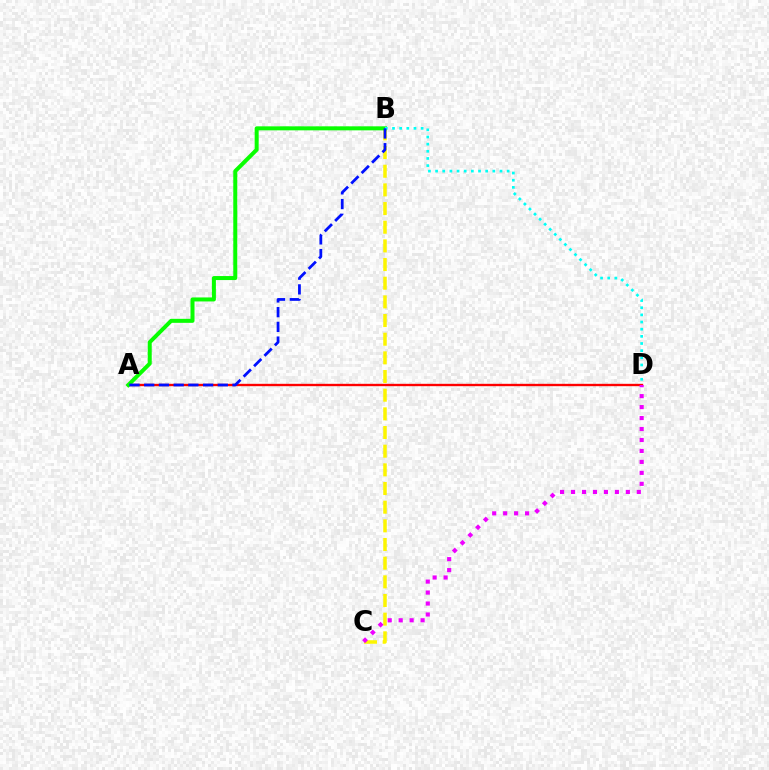{('A', 'D'): [{'color': '#ff0000', 'line_style': 'solid', 'thickness': 1.7}], ('B', 'C'): [{'color': '#fcf500', 'line_style': 'dashed', 'thickness': 2.54}], ('A', 'B'): [{'color': '#08ff00', 'line_style': 'solid', 'thickness': 2.88}, {'color': '#0010ff', 'line_style': 'dashed', 'thickness': 2.0}], ('C', 'D'): [{'color': '#ee00ff', 'line_style': 'dotted', 'thickness': 2.98}], ('B', 'D'): [{'color': '#00fff6', 'line_style': 'dotted', 'thickness': 1.94}]}